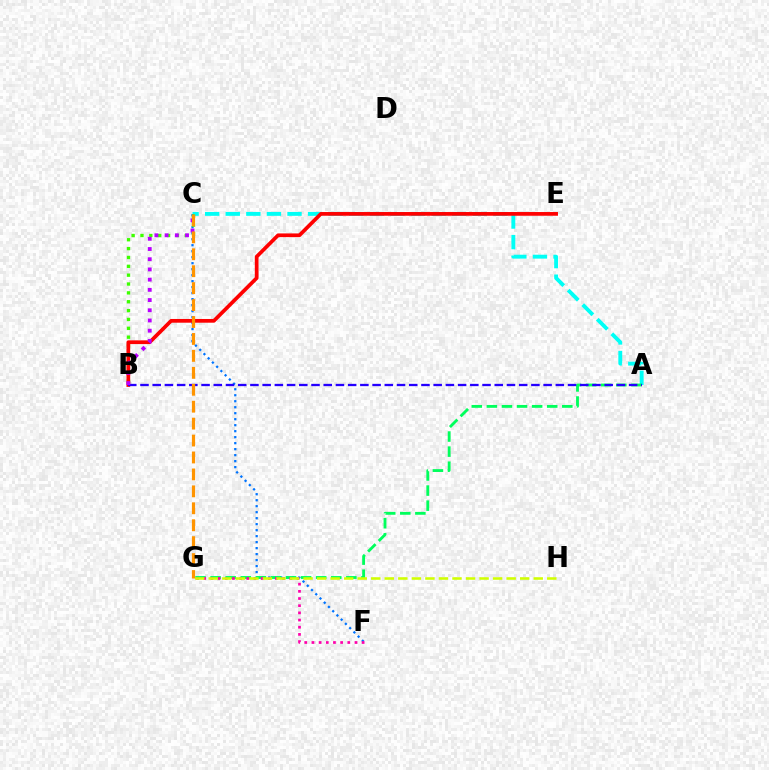{('A', 'C'): [{'color': '#00fff6', 'line_style': 'dashed', 'thickness': 2.8}], ('C', 'F'): [{'color': '#0074ff', 'line_style': 'dotted', 'thickness': 1.63}], ('A', 'G'): [{'color': '#00ff5c', 'line_style': 'dashed', 'thickness': 2.05}], ('B', 'C'): [{'color': '#3dff00', 'line_style': 'dotted', 'thickness': 2.41}, {'color': '#b900ff', 'line_style': 'dotted', 'thickness': 2.77}], ('B', 'E'): [{'color': '#ff0000', 'line_style': 'solid', 'thickness': 2.68}], ('A', 'B'): [{'color': '#2500ff', 'line_style': 'dashed', 'thickness': 1.66}], ('F', 'G'): [{'color': '#ff00ac', 'line_style': 'dotted', 'thickness': 1.95}], ('G', 'H'): [{'color': '#d1ff00', 'line_style': 'dashed', 'thickness': 1.84}], ('C', 'G'): [{'color': '#ff9400', 'line_style': 'dashed', 'thickness': 2.3}]}